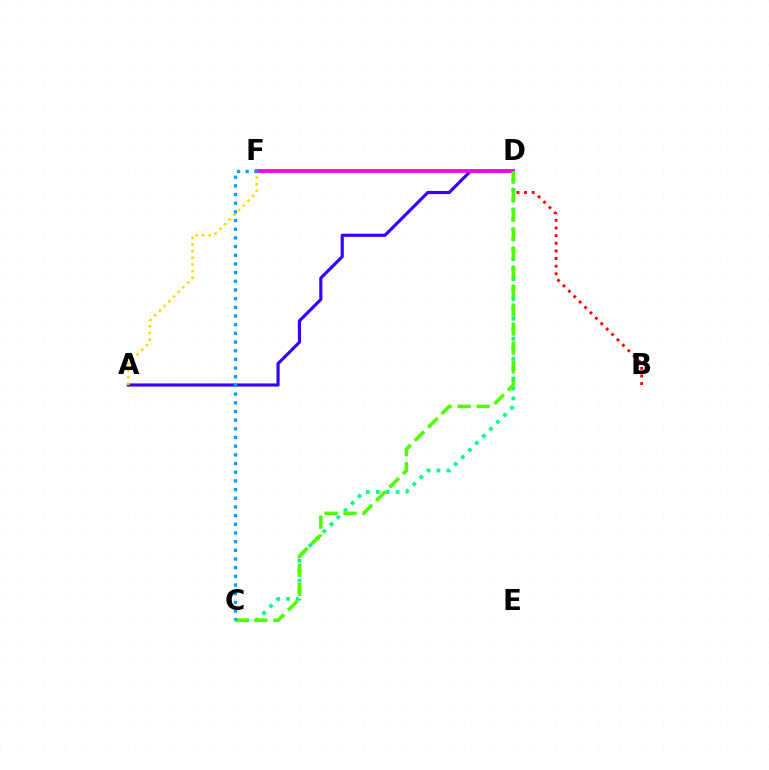{('B', 'D'): [{'color': '#ff0000', 'line_style': 'dotted', 'thickness': 2.08}], ('C', 'D'): [{'color': '#00ff86', 'line_style': 'dotted', 'thickness': 2.7}, {'color': '#4fff00', 'line_style': 'dashed', 'thickness': 2.58}], ('A', 'D'): [{'color': '#3700ff', 'line_style': 'solid', 'thickness': 2.26}], ('A', 'F'): [{'color': '#ffd500', 'line_style': 'dotted', 'thickness': 1.8}], ('D', 'F'): [{'color': '#ff00ed', 'line_style': 'solid', 'thickness': 2.73}], ('C', 'F'): [{'color': '#009eff', 'line_style': 'dotted', 'thickness': 2.36}]}